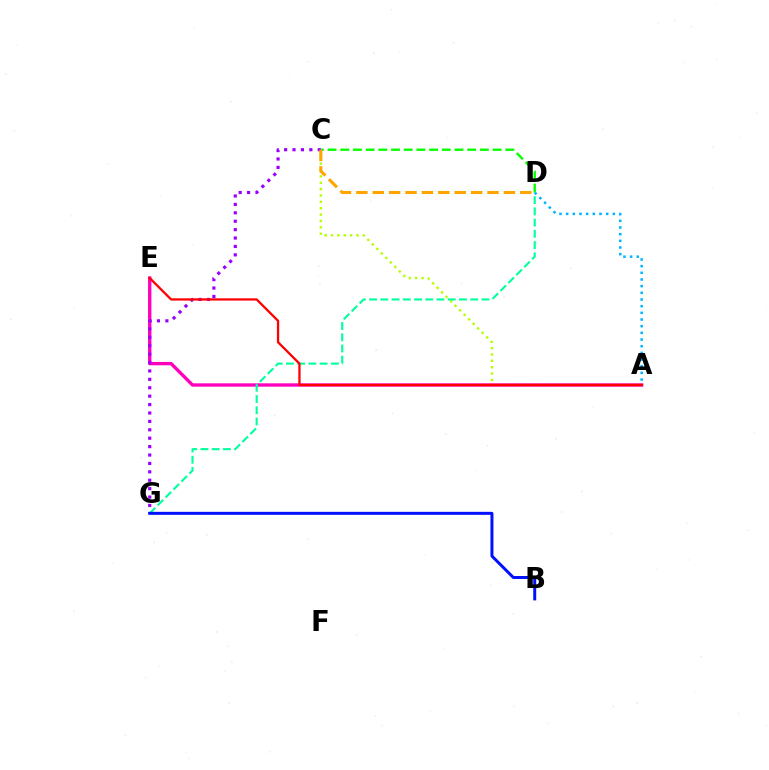{('C', 'D'): [{'color': '#08ff00', 'line_style': 'dashed', 'thickness': 1.72}, {'color': '#ffa500', 'line_style': 'dashed', 'thickness': 2.23}], ('A', 'C'): [{'color': '#b3ff00', 'line_style': 'dotted', 'thickness': 1.73}], ('A', 'E'): [{'color': '#ff00bd', 'line_style': 'solid', 'thickness': 2.41}, {'color': '#ff0000', 'line_style': 'solid', 'thickness': 1.65}], ('A', 'D'): [{'color': '#00b5ff', 'line_style': 'dotted', 'thickness': 1.81}], ('C', 'G'): [{'color': '#9b00ff', 'line_style': 'dotted', 'thickness': 2.28}], ('D', 'G'): [{'color': '#00ff9d', 'line_style': 'dashed', 'thickness': 1.53}], ('B', 'G'): [{'color': '#0010ff', 'line_style': 'solid', 'thickness': 2.15}]}